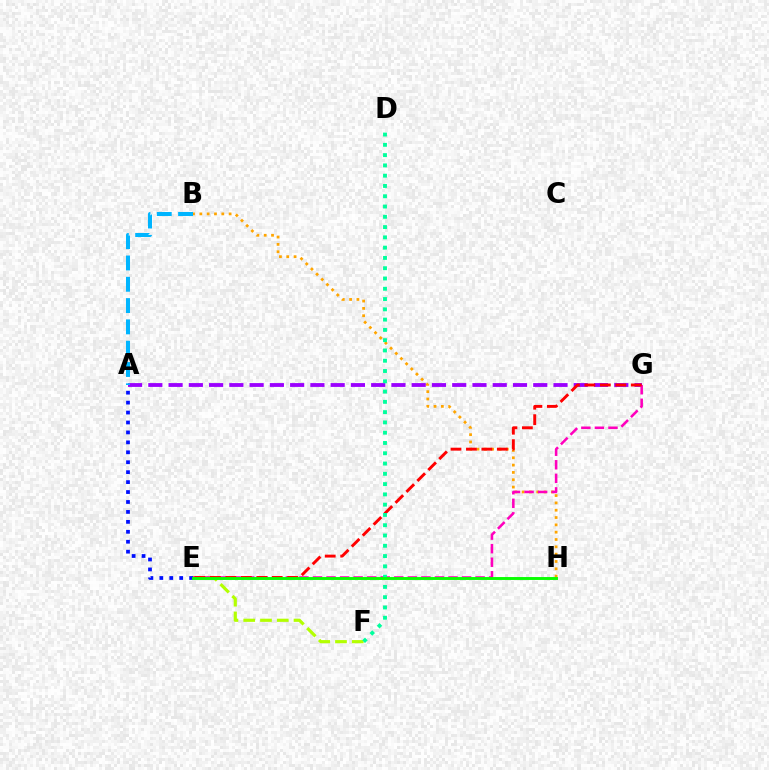{('B', 'H'): [{'color': '#ffa500', 'line_style': 'dotted', 'thickness': 1.99}], ('E', 'F'): [{'color': '#b3ff00', 'line_style': 'dashed', 'thickness': 2.28}], ('A', 'G'): [{'color': '#9b00ff', 'line_style': 'dashed', 'thickness': 2.75}], ('E', 'G'): [{'color': '#ff00bd', 'line_style': 'dashed', 'thickness': 1.84}, {'color': '#ff0000', 'line_style': 'dashed', 'thickness': 2.1}], ('D', 'F'): [{'color': '#00ff9d', 'line_style': 'dotted', 'thickness': 2.79}], ('A', 'E'): [{'color': '#0010ff', 'line_style': 'dotted', 'thickness': 2.7}], ('A', 'B'): [{'color': '#00b5ff', 'line_style': 'dashed', 'thickness': 2.89}], ('E', 'H'): [{'color': '#08ff00', 'line_style': 'solid', 'thickness': 2.1}]}